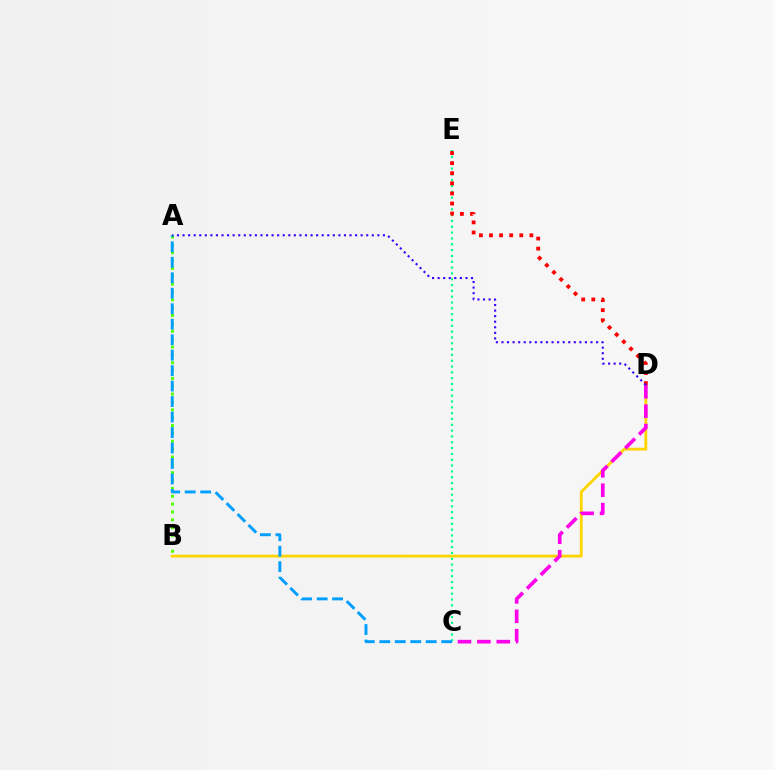{('B', 'D'): [{'color': '#ffd500', 'line_style': 'solid', 'thickness': 2.04}], ('A', 'B'): [{'color': '#4fff00', 'line_style': 'dotted', 'thickness': 2.13}], ('C', 'D'): [{'color': '#ff00ed', 'line_style': 'dashed', 'thickness': 2.63}], ('C', 'E'): [{'color': '#00ff86', 'line_style': 'dotted', 'thickness': 1.58}], ('D', 'E'): [{'color': '#ff0000', 'line_style': 'dotted', 'thickness': 2.74}], ('A', 'C'): [{'color': '#009eff', 'line_style': 'dashed', 'thickness': 2.1}], ('A', 'D'): [{'color': '#3700ff', 'line_style': 'dotted', 'thickness': 1.51}]}